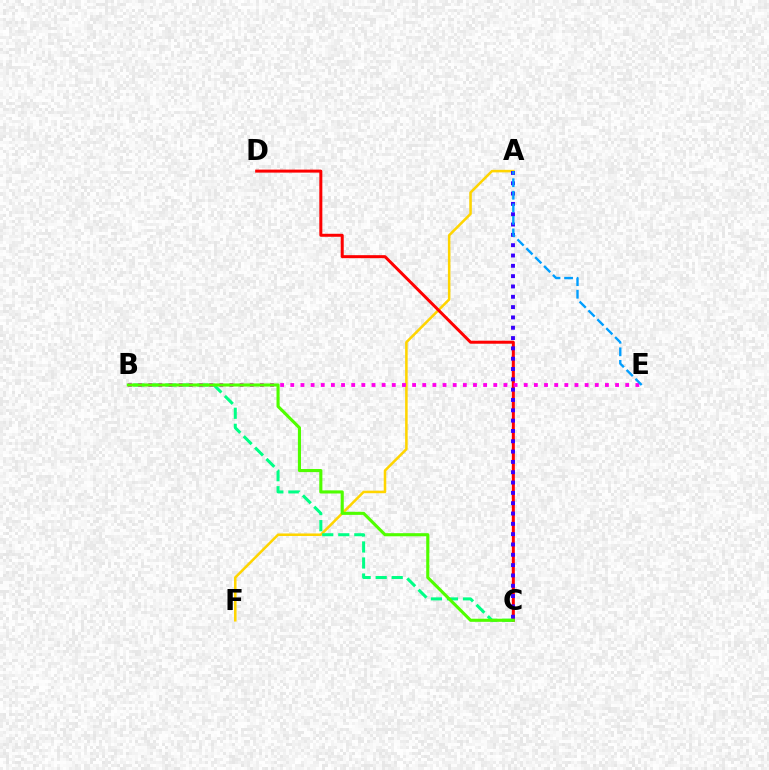{('A', 'F'): [{'color': '#ffd500', 'line_style': 'solid', 'thickness': 1.82}], ('B', 'C'): [{'color': '#00ff86', 'line_style': 'dashed', 'thickness': 2.18}, {'color': '#4fff00', 'line_style': 'solid', 'thickness': 2.23}], ('C', 'D'): [{'color': '#ff0000', 'line_style': 'solid', 'thickness': 2.16}], ('B', 'E'): [{'color': '#ff00ed', 'line_style': 'dotted', 'thickness': 2.76}], ('A', 'C'): [{'color': '#3700ff', 'line_style': 'dotted', 'thickness': 2.8}], ('A', 'E'): [{'color': '#009eff', 'line_style': 'dashed', 'thickness': 1.71}]}